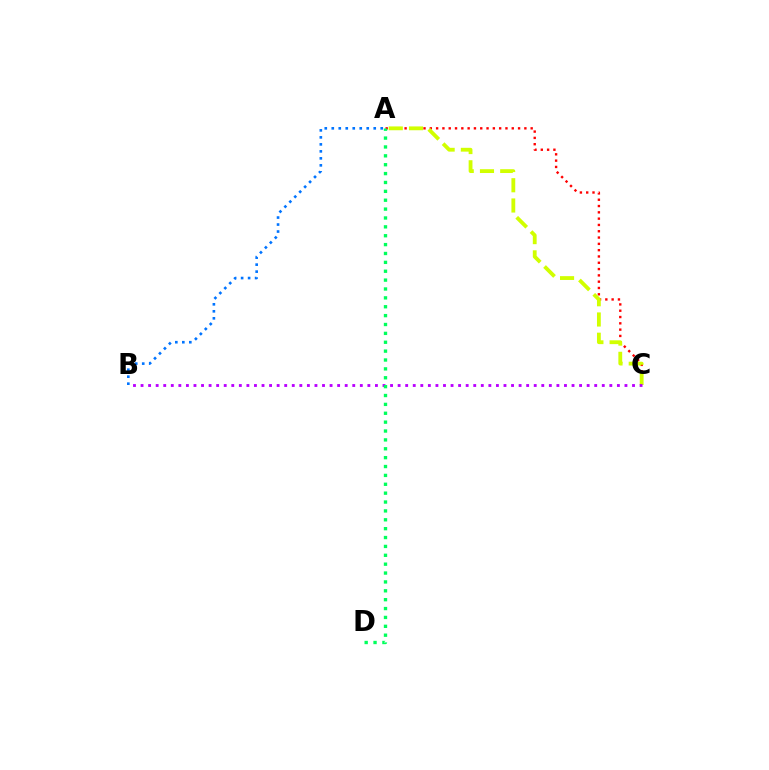{('A', 'C'): [{'color': '#ff0000', 'line_style': 'dotted', 'thickness': 1.71}, {'color': '#d1ff00', 'line_style': 'dashed', 'thickness': 2.75}], ('A', 'B'): [{'color': '#0074ff', 'line_style': 'dotted', 'thickness': 1.9}], ('B', 'C'): [{'color': '#b900ff', 'line_style': 'dotted', 'thickness': 2.05}], ('A', 'D'): [{'color': '#00ff5c', 'line_style': 'dotted', 'thickness': 2.41}]}